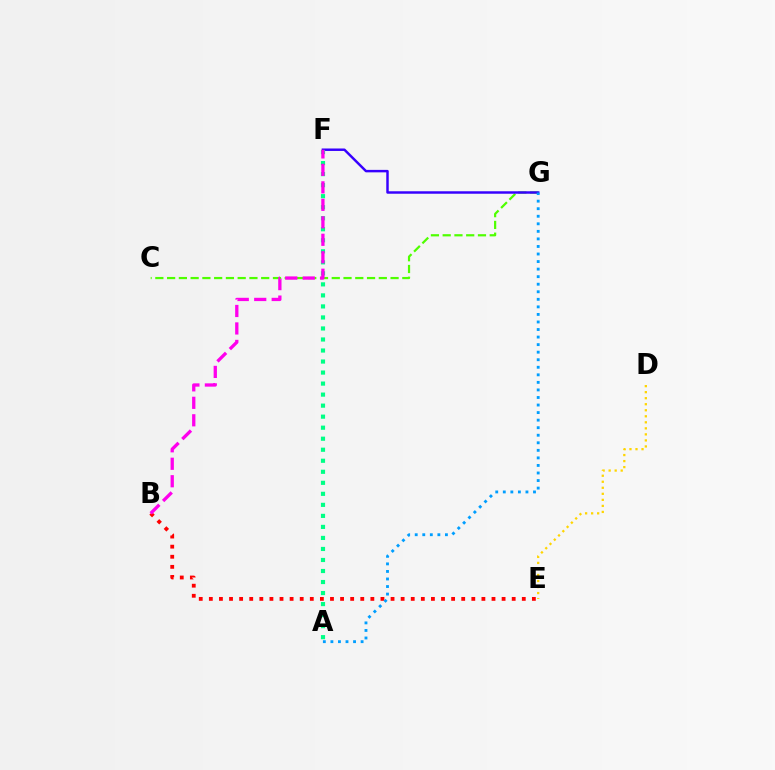{('C', 'G'): [{'color': '#4fff00', 'line_style': 'dashed', 'thickness': 1.6}], ('B', 'E'): [{'color': '#ff0000', 'line_style': 'dotted', 'thickness': 2.74}], ('F', 'G'): [{'color': '#3700ff', 'line_style': 'solid', 'thickness': 1.77}], ('A', 'F'): [{'color': '#00ff86', 'line_style': 'dotted', 'thickness': 3.0}], ('D', 'E'): [{'color': '#ffd500', 'line_style': 'dotted', 'thickness': 1.64}], ('B', 'F'): [{'color': '#ff00ed', 'line_style': 'dashed', 'thickness': 2.37}], ('A', 'G'): [{'color': '#009eff', 'line_style': 'dotted', 'thickness': 2.05}]}